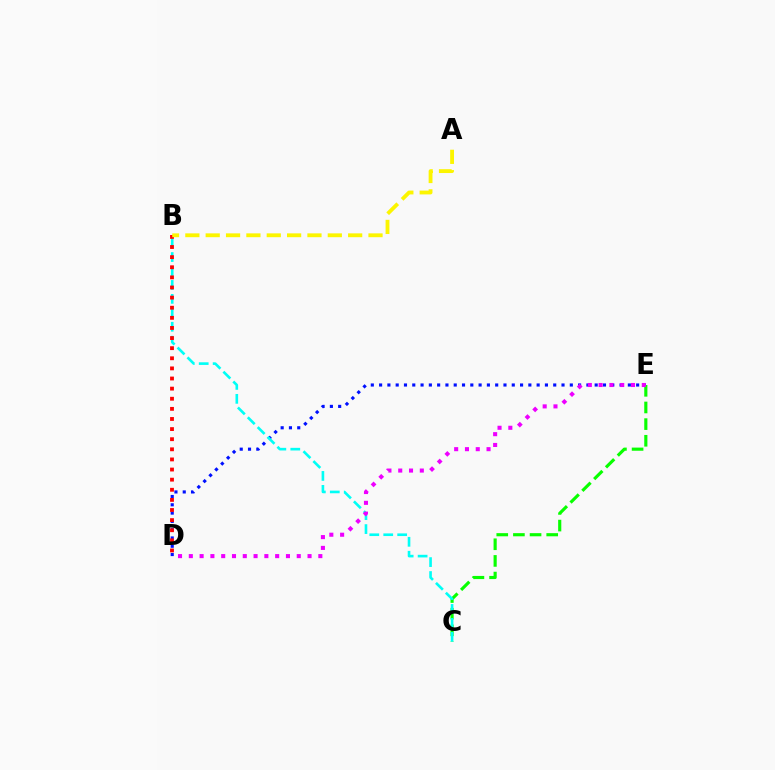{('D', 'E'): [{'color': '#0010ff', 'line_style': 'dotted', 'thickness': 2.25}, {'color': '#ee00ff', 'line_style': 'dotted', 'thickness': 2.93}], ('C', 'E'): [{'color': '#08ff00', 'line_style': 'dashed', 'thickness': 2.26}], ('B', 'C'): [{'color': '#00fff6', 'line_style': 'dashed', 'thickness': 1.89}], ('B', 'D'): [{'color': '#ff0000', 'line_style': 'dotted', 'thickness': 2.75}], ('A', 'B'): [{'color': '#fcf500', 'line_style': 'dashed', 'thickness': 2.76}]}